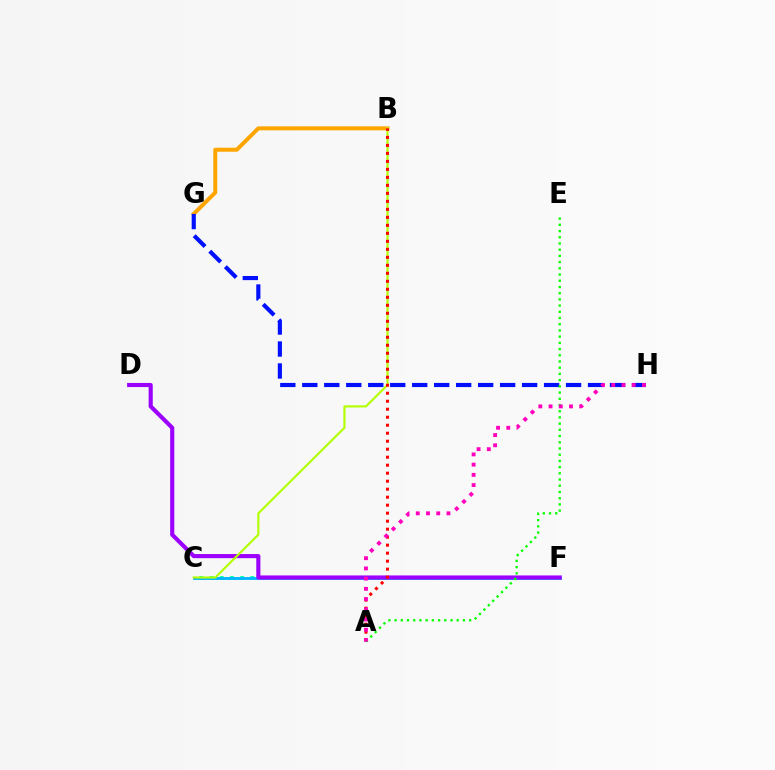{('C', 'F'): [{'color': '#00ff9d', 'line_style': 'dotted', 'thickness': 2.77}, {'color': '#00b5ff', 'line_style': 'solid', 'thickness': 2.05}], ('B', 'G'): [{'color': '#ffa500', 'line_style': 'solid', 'thickness': 2.87}], ('G', 'H'): [{'color': '#0010ff', 'line_style': 'dashed', 'thickness': 2.99}], ('D', 'F'): [{'color': '#9b00ff', 'line_style': 'solid', 'thickness': 2.97}], ('B', 'C'): [{'color': '#b3ff00', 'line_style': 'solid', 'thickness': 1.55}], ('A', 'B'): [{'color': '#ff0000', 'line_style': 'dotted', 'thickness': 2.17}], ('A', 'E'): [{'color': '#08ff00', 'line_style': 'dotted', 'thickness': 1.69}], ('A', 'H'): [{'color': '#ff00bd', 'line_style': 'dotted', 'thickness': 2.78}]}